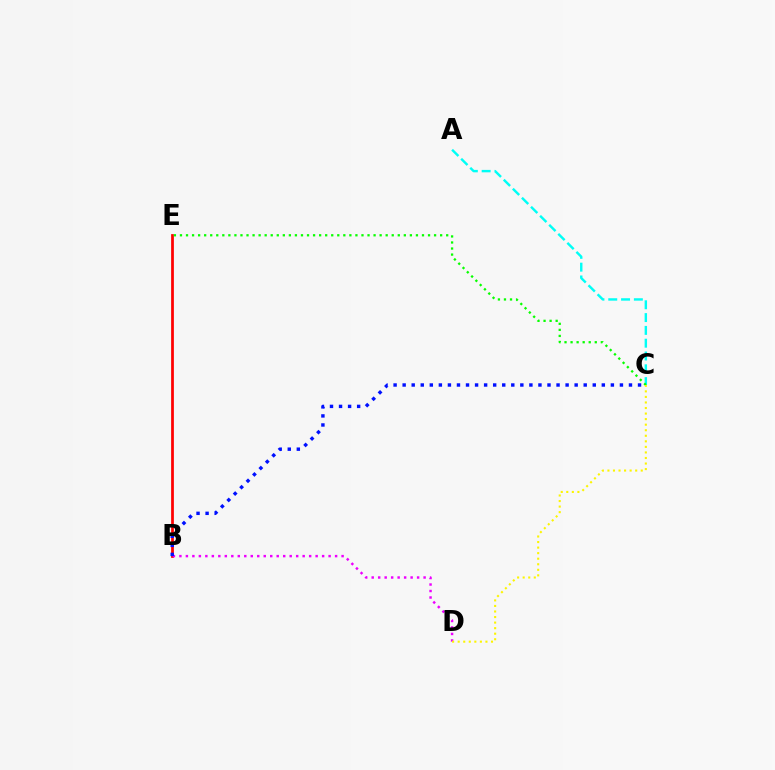{('B', 'E'): [{'color': '#ff0000', 'line_style': 'solid', 'thickness': 1.97}], ('A', 'C'): [{'color': '#00fff6', 'line_style': 'dashed', 'thickness': 1.74}], ('C', 'E'): [{'color': '#08ff00', 'line_style': 'dotted', 'thickness': 1.64}], ('B', 'D'): [{'color': '#ee00ff', 'line_style': 'dotted', 'thickness': 1.76}], ('B', 'C'): [{'color': '#0010ff', 'line_style': 'dotted', 'thickness': 2.46}], ('C', 'D'): [{'color': '#fcf500', 'line_style': 'dotted', 'thickness': 1.51}]}